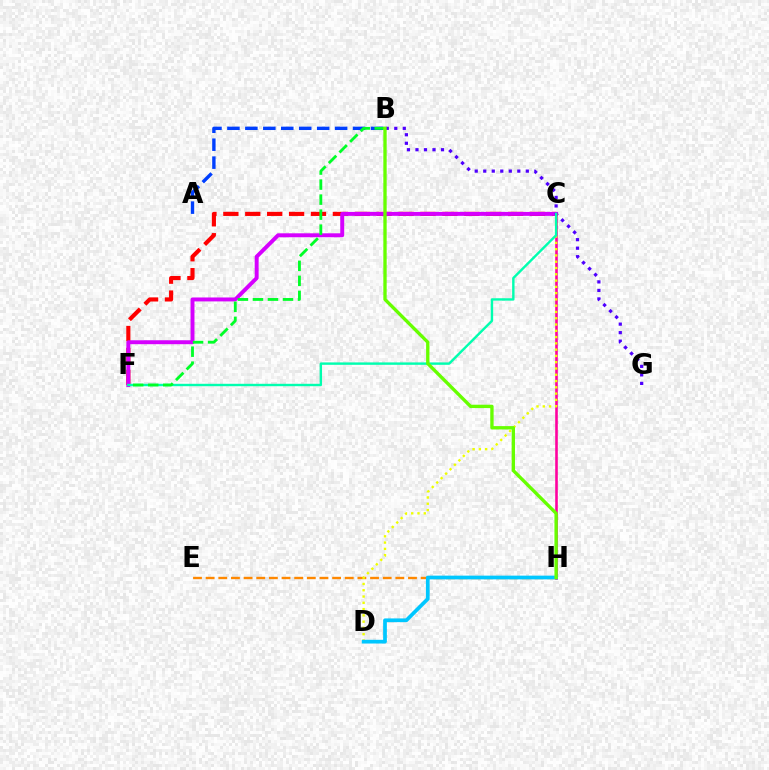{('C', 'F'): [{'color': '#ff0000', 'line_style': 'dashed', 'thickness': 2.98}, {'color': '#d600ff', 'line_style': 'solid', 'thickness': 2.83}, {'color': '#00ffaf', 'line_style': 'solid', 'thickness': 1.73}], ('E', 'H'): [{'color': '#ff8800', 'line_style': 'dashed', 'thickness': 1.72}], ('A', 'B'): [{'color': '#003fff', 'line_style': 'dashed', 'thickness': 2.44}], ('B', 'G'): [{'color': '#4f00ff', 'line_style': 'dotted', 'thickness': 2.31}], ('C', 'H'): [{'color': '#ff00a0', 'line_style': 'solid', 'thickness': 1.87}], ('C', 'D'): [{'color': '#eeff00', 'line_style': 'dotted', 'thickness': 1.71}], ('B', 'F'): [{'color': '#00ff27', 'line_style': 'dashed', 'thickness': 2.04}], ('D', 'H'): [{'color': '#00c7ff', 'line_style': 'solid', 'thickness': 2.68}], ('B', 'H'): [{'color': '#66ff00', 'line_style': 'solid', 'thickness': 2.4}]}